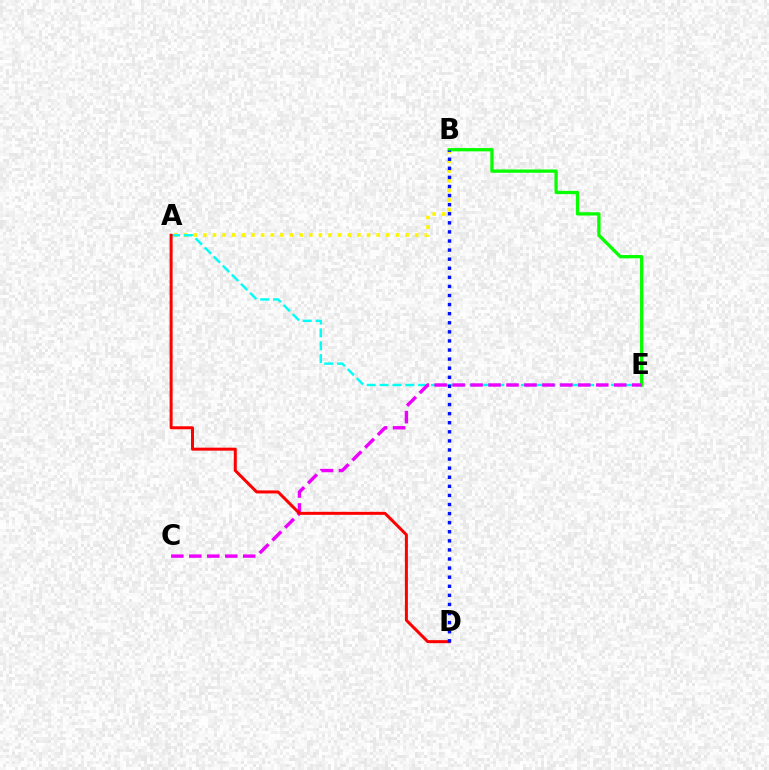{('A', 'B'): [{'color': '#fcf500', 'line_style': 'dotted', 'thickness': 2.62}], ('B', 'E'): [{'color': '#08ff00', 'line_style': 'solid', 'thickness': 2.38}], ('A', 'E'): [{'color': '#00fff6', 'line_style': 'dashed', 'thickness': 1.75}], ('C', 'E'): [{'color': '#ee00ff', 'line_style': 'dashed', 'thickness': 2.44}], ('A', 'D'): [{'color': '#ff0000', 'line_style': 'solid', 'thickness': 2.16}], ('B', 'D'): [{'color': '#0010ff', 'line_style': 'dotted', 'thickness': 2.47}]}